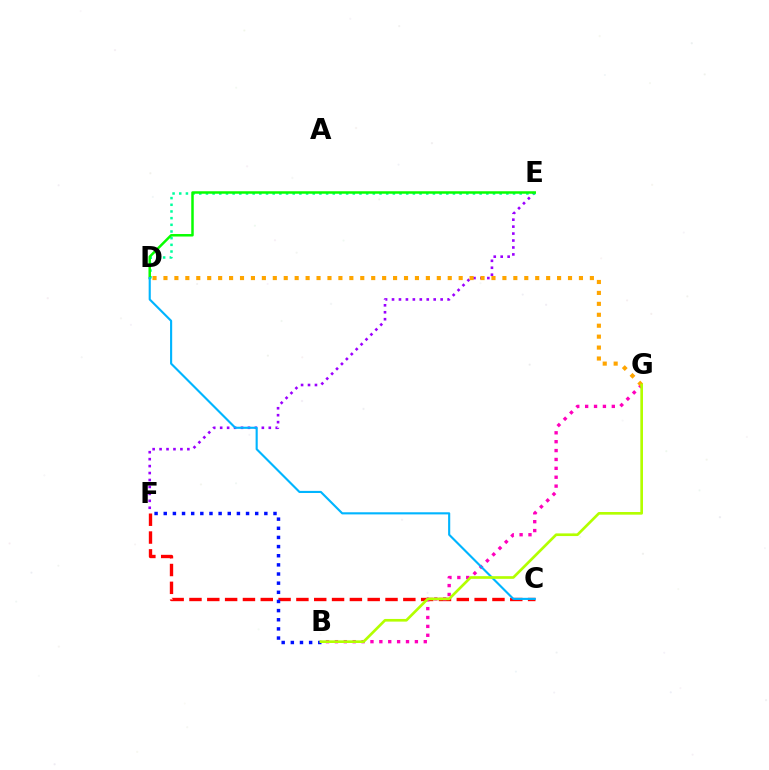{('E', 'F'): [{'color': '#9b00ff', 'line_style': 'dotted', 'thickness': 1.89}], ('C', 'F'): [{'color': '#ff0000', 'line_style': 'dashed', 'thickness': 2.42}], ('B', 'G'): [{'color': '#ff00bd', 'line_style': 'dotted', 'thickness': 2.41}, {'color': '#b3ff00', 'line_style': 'solid', 'thickness': 1.92}], ('D', 'E'): [{'color': '#00ff9d', 'line_style': 'dotted', 'thickness': 1.81}, {'color': '#08ff00', 'line_style': 'solid', 'thickness': 1.8}], ('B', 'F'): [{'color': '#0010ff', 'line_style': 'dotted', 'thickness': 2.48}], ('D', 'G'): [{'color': '#ffa500', 'line_style': 'dotted', 'thickness': 2.97}], ('C', 'D'): [{'color': '#00b5ff', 'line_style': 'solid', 'thickness': 1.53}]}